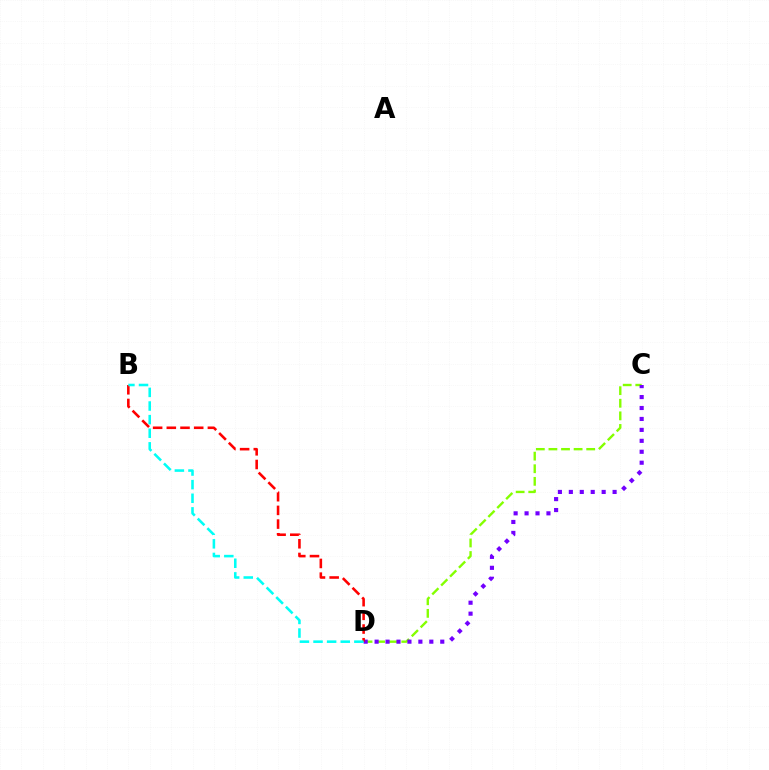{('C', 'D'): [{'color': '#84ff00', 'line_style': 'dashed', 'thickness': 1.71}, {'color': '#7200ff', 'line_style': 'dotted', 'thickness': 2.97}], ('B', 'D'): [{'color': '#ff0000', 'line_style': 'dashed', 'thickness': 1.86}, {'color': '#00fff6', 'line_style': 'dashed', 'thickness': 1.85}]}